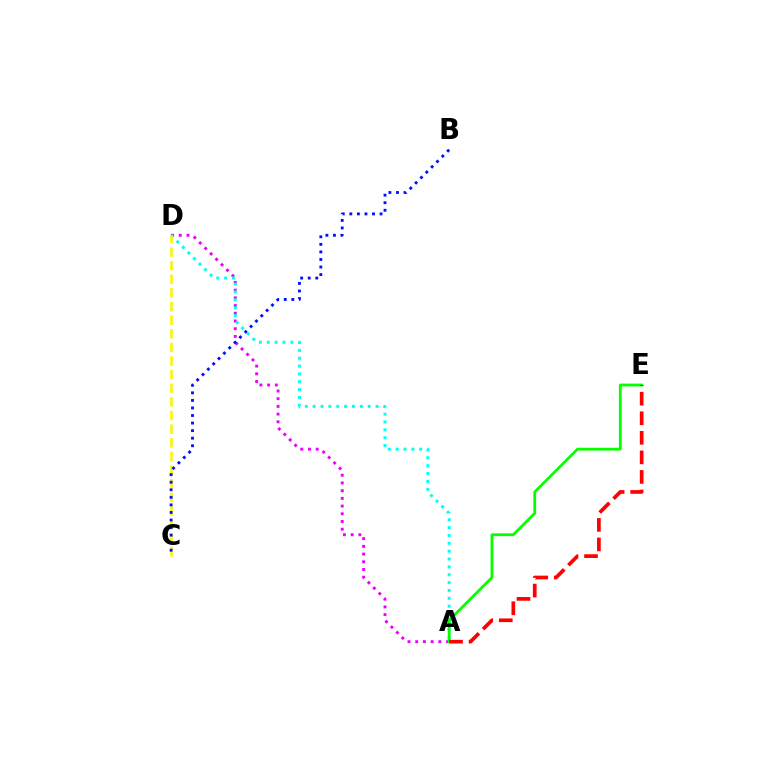{('A', 'D'): [{'color': '#ee00ff', 'line_style': 'dotted', 'thickness': 2.09}, {'color': '#00fff6', 'line_style': 'dotted', 'thickness': 2.14}], ('A', 'E'): [{'color': '#08ff00', 'line_style': 'solid', 'thickness': 2.01}, {'color': '#ff0000', 'line_style': 'dashed', 'thickness': 2.66}], ('C', 'D'): [{'color': '#fcf500', 'line_style': 'dashed', 'thickness': 1.85}], ('B', 'C'): [{'color': '#0010ff', 'line_style': 'dotted', 'thickness': 2.05}]}